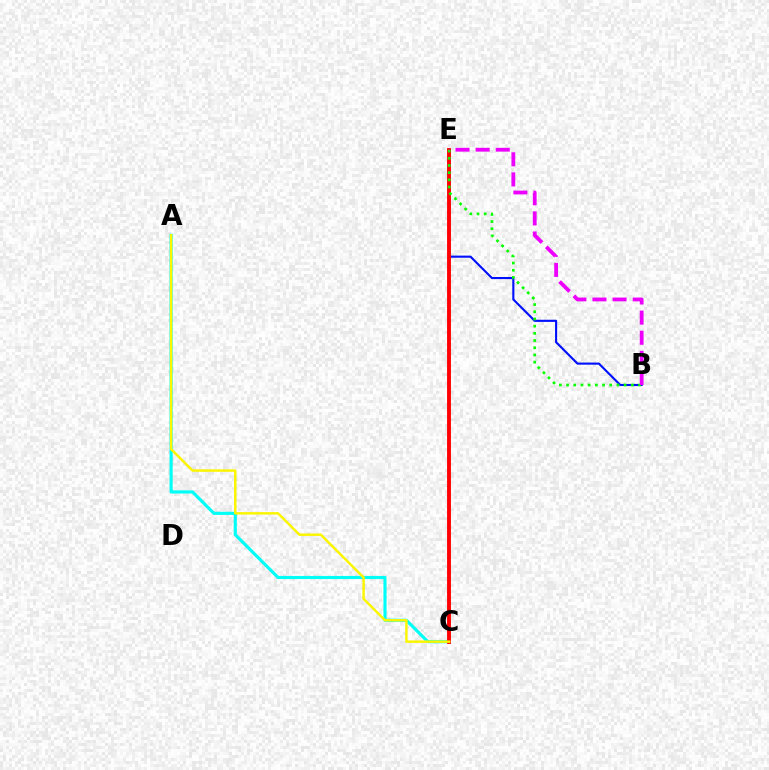{('A', 'C'): [{'color': '#00fff6', 'line_style': 'solid', 'thickness': 2.25}, {'color': '#fcf500', 'line_style': 'solid', 'thickness': 1.76}], ('B', 'E'): [{'color': '#0010ff', 'line_style': 'solid', 'thickness': 1.52}, {'color': '#08ff00', 'line_style': 'dotted', 'thickness': 1.95}, {'color': '#ee00ff', 'line_style': 'dashed', 'thickness': 2.73}], ('C', 'E'): [{'color': '#ff0000', 'line_style': 'solid', 'thickness': 2.8}]}